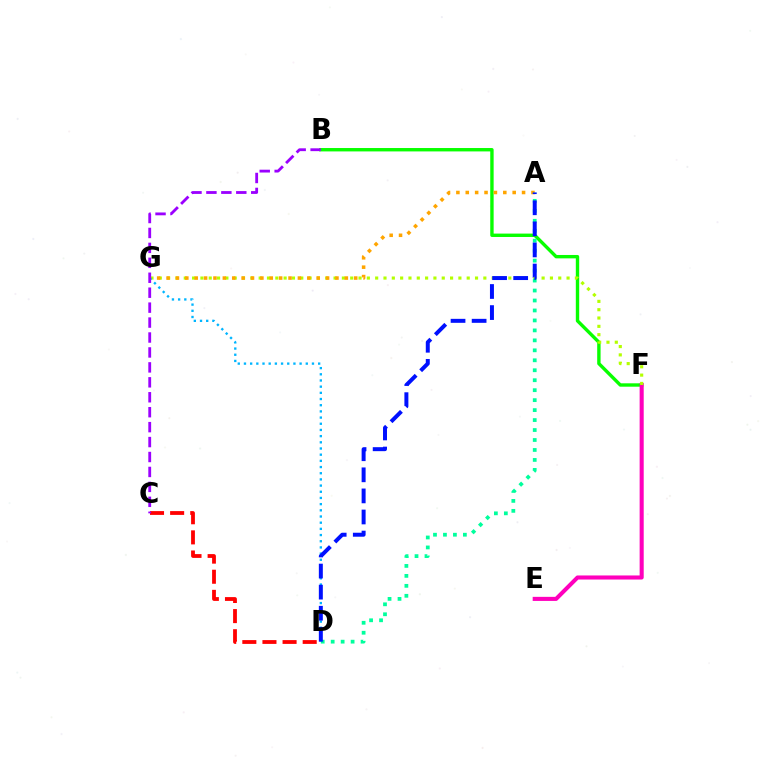{('B', 'F'): [{'color': '#08ff00', 'line_style': 'solid', 'thickness': 2.44}], ('E', 'F'): [{'color': '#ff00bd', 'line_style': 'solid', 'thickness': 2.94}], ('F', 'G'): [{'color': '#b3ff00', 'line_style': 'dotted', 'thickness': 2.26}], ('A', 'G'): [{'color': '#ffa500', 'line_style': 'dotted', 'thickness': 2.55}], ('D', 'G'): [{'color': '#00b5ff', 'line_style': 'dotted', 'thickness': 1.68}], ('C', 'D'): [{'color': '#ff0000', 'line_style': 'dashed', 'thickness': 2.73}], ('B', 'C'): [{'color': '#9b00ff', 'line_style': 'dashed', 'thickness': 2.03}], ('A', 'D'): [{'color': '#00ff9d', 'line_style': 'dotted', 'thickness': 2.71}, {'color': '#0010ff', 'line_style': 'dashed', 'thickness': 2.86}]}